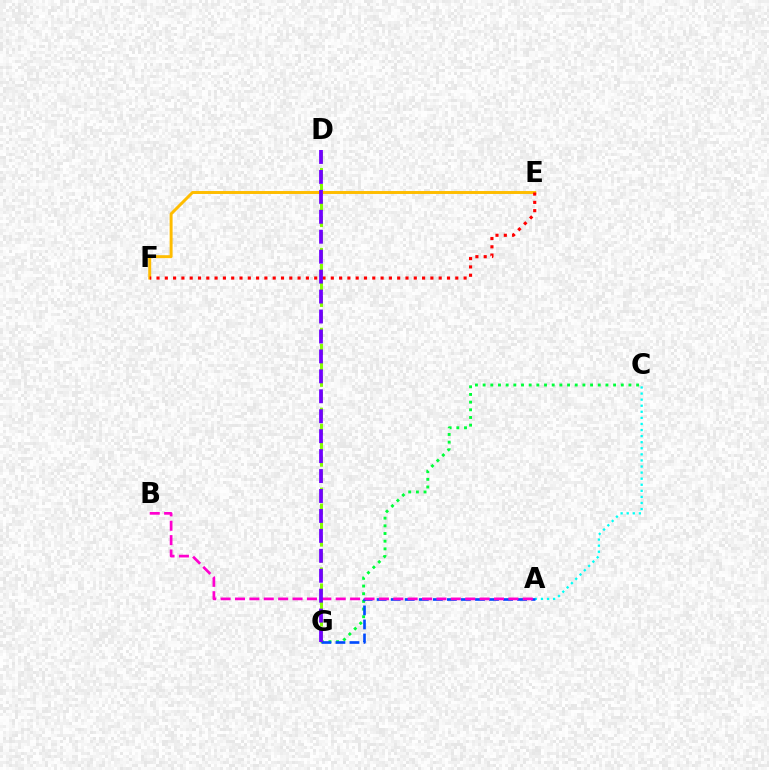{('C', 'G'): [{'color': '#00ff39', 'line_style': 'dotted', 'thickness': 2.09}], ('D', 'G'): [{'color': '#84ff00', 'line_style': 'dashed', 'thickness': 2.17}, {'color': '#7200ff', 'line_style': 'dashed', 'thickness': 2.71}], ('A', 'C'): [{'color': '#00fff6', 'line_style': 'dotted', 'thickness': 1.65}], ('A', 'G'): [{'color': '#004bff', 'line_style': 'dashed', 'thickness': 1.91}], ('E', 'F'): [{'color': '#ffbd00', 'line_style': 'solid', 'thickness': 2.13}, {'color': '#ff0000', 'line_style': 'dotted', 'thickness': 2.25}], ('A', 'B'): [{'color': '#ff00cf', 'line_style': 'dashed', 'thickness': 1.95}]}